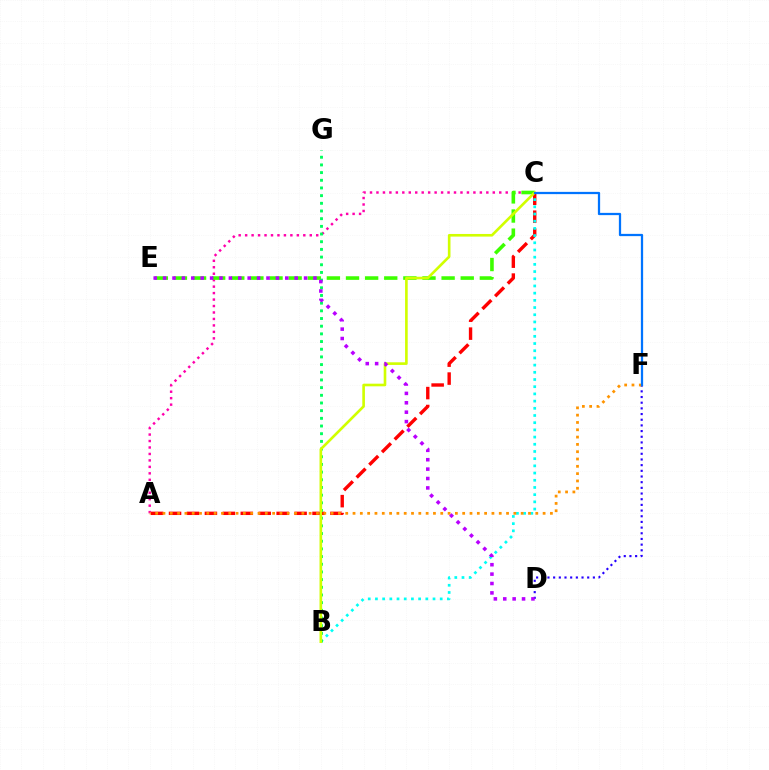{('D', 'F'): [{'color': '#2500ff', 'line_style': 'dotted', 'thickness': 1.54}], ('A', 'C'): [{'color': '#ff00ac', 'line_style': 'dotted', 'thickness': 1.76}, {'color': '#ff0000', 'line_style': 'dashed', 'thickness': 2.44}], ('B', 'C'): [{'color': '#00fff6', 'line_style': 'dotted', 'thickness': 1.96}, {'color': '#d1ff00', 'line_style': 'solid', 'thickness': 1.9}], ('C', 'E'): [{'color': '#3dff00', 'line_style': 'dashed', 'thickness': 2.6}], ('B', 'G'): [{'color': '#00ff5c', 'line_style': 'dotted', 'thickness': 2.09}], ('A', 'F'): [{'color': '#ff9400', 'line_style': 'dotted', 'thickness': 1.99}], ('C', 'F'): [{'color': '#0074ff', 'line_style': 'solid', 'thickness': 1.62}], ('D', 'E'): [{'color': '#b900ff', 'line_style': 'dotted', 'thickness': 2.55}]}